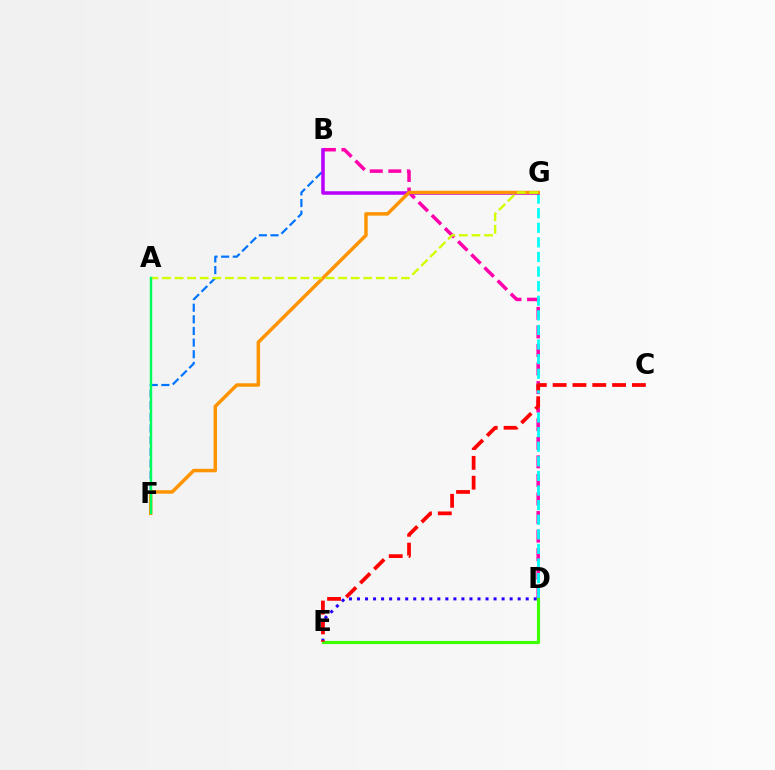{('B', 'D'): [{'color': '#ff00ac', 'line_style': 'dashed', 'thickness': 2.52}], ('B', 'F'): [{'color': '#0074ff', 'line_style': 'dashed', 'thickness': 1.58}], ('D', 'G'): [{'color': '#00fff6', 'line_style': 'dashed', 'thickness': 1.98}], ('B', 'G'): [{'color': '#b900ff', 'line_style': 'solid', 'thickness': 2.54}], ('F', 'G'): [{'color': '#ff9400', 'line_style': 'solid', 'thickness': 2.51}], ('D', 'E'): [{'color': '#2500ff', 'line_style': 'dotted', 'thickness': 2.18}, {'color': '#3dff00', 'line_style': 'solid', 'thickness': 2.26}], ('A', 'G'): [{'color': '#d1ff00', 'line_style': 'dashed', 'thickness': 1.71}], ('C', 'E'): [{'color': '#ff0000', 'line_style': 'dashed', 'thickness': 2.69}], ('A', 'F'): [{'color': '#00ff5c', 'line_style': 'solid', 'thickness': 1.74}]}